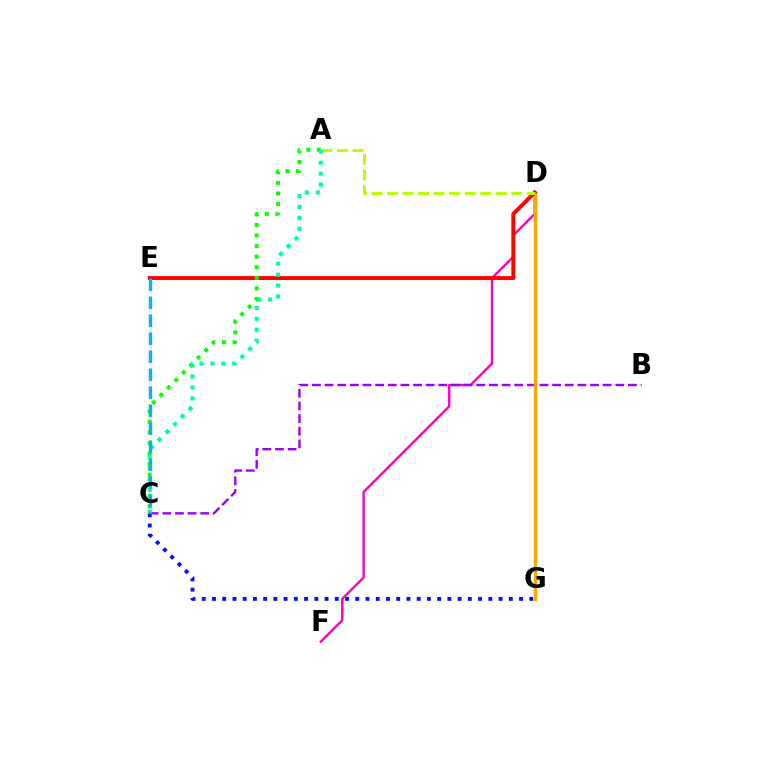{('C', 'G'): [{'color': '#0010ff', 'line_style': 'dotted', 'thickness': 2.78}], ('D', 'F'): [{'color': '#ff00bd', 'line_style': 'solid', 'thickness': 1.71}], ('B', 'C'): [{'color': '#9b00ff', 'line_style': 'dashed', 'thickness': 1.72}], ('D', 'G'): [{'color': '#ffa500', 'line_style': 'solid', 'thickness': 2.44}], ('D', 'E'): [{'color': '#ff0000', 'line_style': 'solid', 'thickness': 2.85}], ('A', 'C'): [{'color': '#08ff00', 'line_style': 'dotted', 'thickness': 2.87}, {'color': '#00ff9d', 'line_style': 'dotted', 'thickness': 2.97}], ('A', 'D'): [{'color': '#b3ff00', 'line_style': 'dashed', 'thickness': 2.11}], ('C', 'E'): [{'color': '#00b5ff', 'line_style': 'dashed', 'thickness': 2.44}]}